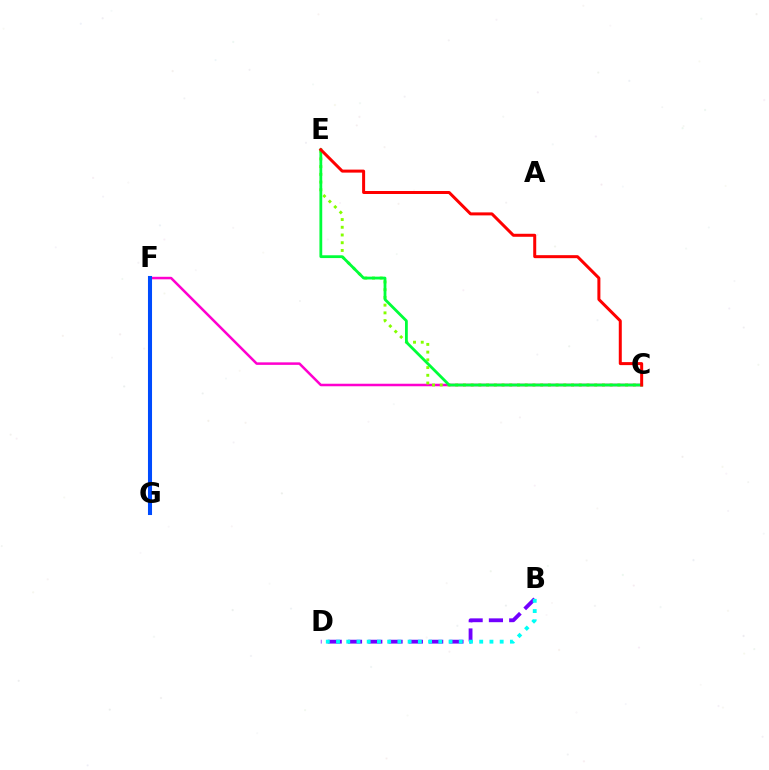{('C', 'F'): [{'color': '#ff00cf', 'line_style': 'solid', 'thickness': 1.82}], ('C', 'E'): [{'color': '#84ff00', 'line_style': 'dotted', 'thickness': 2.1}, {'color': '#00ff39', 'line_style': 'solid', 'thickness': 2.01}, {'color': '#ff0000', 'line_style': 'solid', 'thickness': 2.16}], ('B', 'D'): [{'color': '#7200ff', 'line_style': 'dashed', 'thickness': 2.76}, {'color': '#00fff6', 'line_style': 'dotted', 'thickness': 2.78}], ('F', 'G'): [{'color': '#ffbd00', 'line_style': 'solid', 'thickness': 2.05}, {'color': '#004bff', 'line_style': 'solid', 'thickness': 2.93}]}